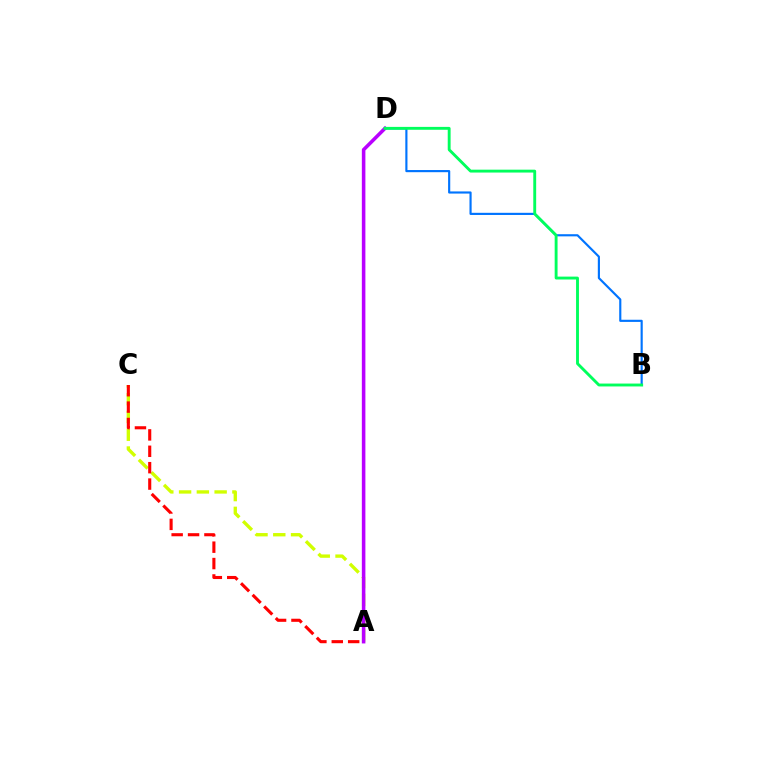{('B', 'D'): [{'color': '#0074ff', 'line_style': 'solid', 'thickness': 1.55}, {'color': '#00ff5c', 'line_style': 'solid', 'thickness': 2.08}], ('A', 'C'): [{'color': '#d1ff00', 'line_style': 'dashed', 'thickness': 2.42}, {'color': '#ff0000', 'line_style': 'dashed', 'thickness': 2.23}], ('A', 'D'): [{'color': '#b900ff', 'line_style': 'solid', 'thickness': 2.56}]}